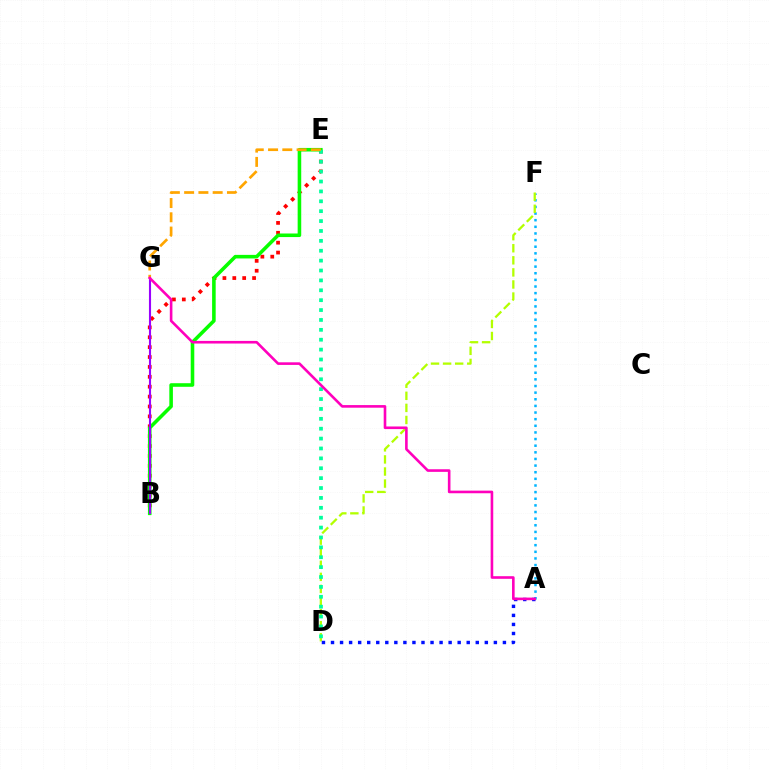{('B', 'E'): [{'color': '#ff0000', 'line_style': 'dotted', 'thickness': 2.69}, {'color': '#08ff00', 'line_style': 'solid', 'thickness': 2.57}], ('A', 'F'): [{'color': '#00b5ff', 'line_style': 'dotted', 'thickness': 1.8}], ('D', 'F'): [{'color': '#b3ff00', 'line_style': 'dashed', 'thickness': 1.64}], ('D', 'E'): [{'color': '#00ff9d', 'line_style': 'dotted', 'thickness': 2.69}], ('A', 'D'): [{'color': '#0010ff', 'line_style': 'dotted', 'thickness': 2.46}], ('E', 'G'): [{'color': '#ffa500', 'line_style': 'dashed', 'thickness': 1.94}], ('B', 'G'): [{'color': '#9b00ff', 'line_style': 'solid', 'thickness': 1.52}], ('A', 'G'): [{'color': '#ff00bd', 'line_style': 'solid', 'thickness': 1.88}]}